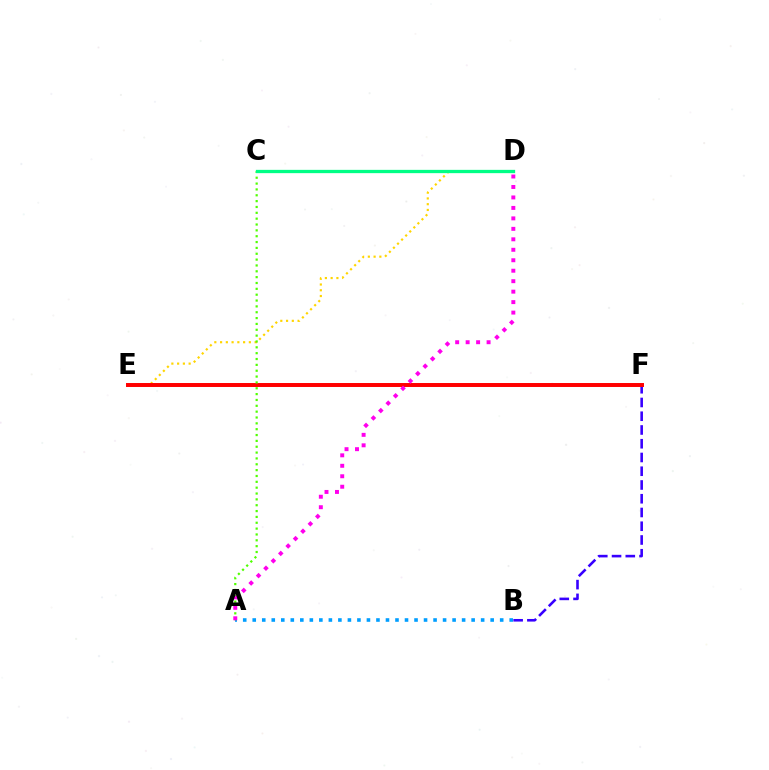{('B', 'F'): [{'color': '#3700ff', 'line_style': 'dashed', 'thickness': 1.87}], ('D', 'E'): [{'color': '#ffd500', 'line_style': 'dotted', 'thickness': 1.56}], ('A', 'B'): [{'color': '#009eff', 'line_style': 'dotted', 'thickness': 2.59}], ('E', 'F'): [{'color': '#ff0000', 'line_style': 'solid', 'thickness': 2.85}], ('A', 'C'): [{'color': '#4fff00', 'line_style': 'dotted', 'thickness': 1.59}], ('A', 'D'): [{'color': '#ff00ed', 'line_style': 'dotted', 'thickness': 2.84}], ('C', 'D'): [{'color': '#00ff86', 'line_style': 'solid', 'thickness': 2.37}]}